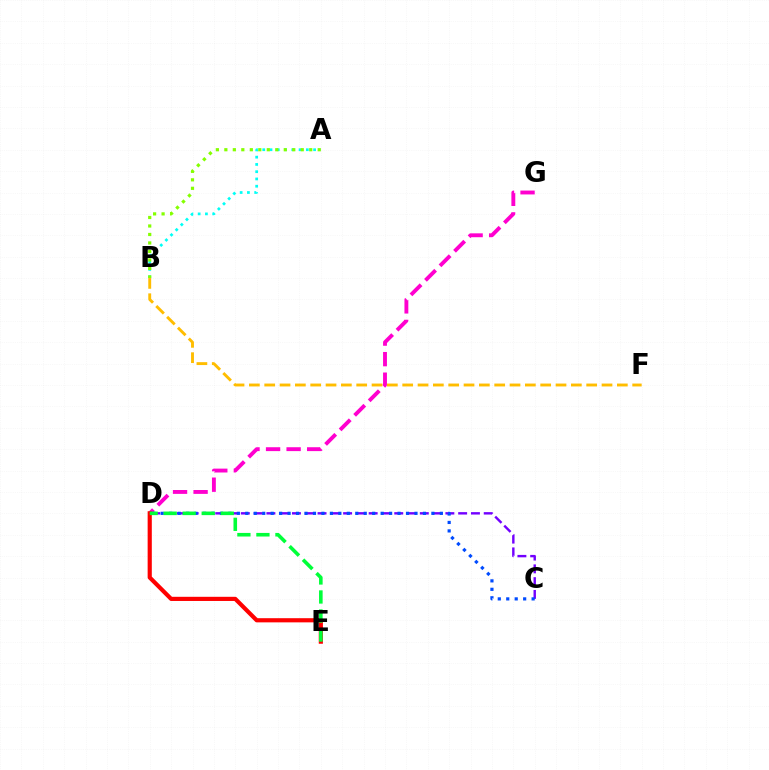{('C', 'D'): [{'color': '#7200ff', 'line_style': 'dashed', 'thickness': 1.74}, {'color': '#004bff', 'line_style': 'dotted', 'thickness': 2.3}], ('A', 'B'): [{'color': '#00fff6', 'line_style': 'dotted', 'thickness': 1.97}, {'color': '#84ff00', 'line_style': 'dotted', 'thickness': 2.31}], ('D', 'G'): [{'color': '#ff00cf', 'line_style': 'dashed', 'thickness': 2.79}], ('D', 'E'): [{'color': '#ff0000', 'line_style': 'solid', 'thickness': 3.0}, {'color': '#00ff39', 'line_style': 'dashed', 'thickness': 2.58}], ('B', 'F'): [{'color': '#ffbd00', 'line_style': 'dashed', 'thickness': 2.08}]}